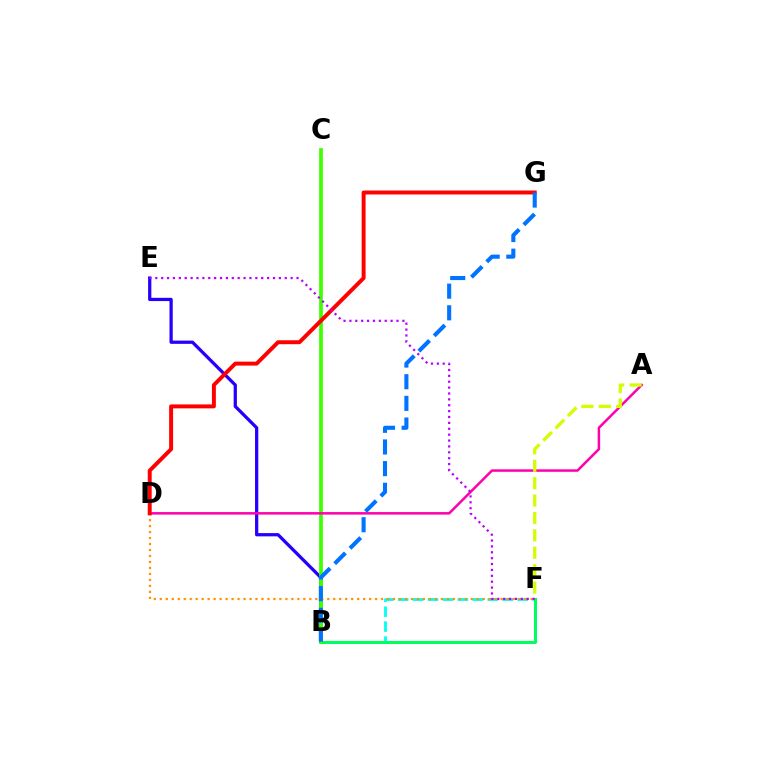{('B', 'F'): [{'color': '#00fff6', 'line_style': 'dashed', 'thickness': 2.03}, {'color': '#00ff5c', 'line_style': 'solid', 'thickness': 2.17}], ('D', 'F'): [{'color': '#ff9400', 'line_style': 'dotted', 'thickness': 1.62}], ('B', 'E'): [{'color': '#2500ff', 'line_style': 'solid', 'thickness': 2.34}], ('B', 'C'): [{'color': '#3dff00', 'line_style': 'solid', 'thickness': 2.66}], ('A', 'D'): [{'color': '#ff00ac', 'line_style': 'solid', 'thickness': 1.8}], ('A', 'F'): [{'color': '#d1ff00', 'line_style': 'dashed', 'thickness': 2.36}], ('D', 'G'): [{'color': '#ff0000', 'line_style': 'solid', 'thickness': 2.84}], ('E', 'F'): [{'color': '#b900ff', 'line_style': 'dotted', 'thickness': 1.6}], ('B', 'G'): [{'color': '#0074ff', 'line_style': 'dashed', 'thickness': 2.94}]}